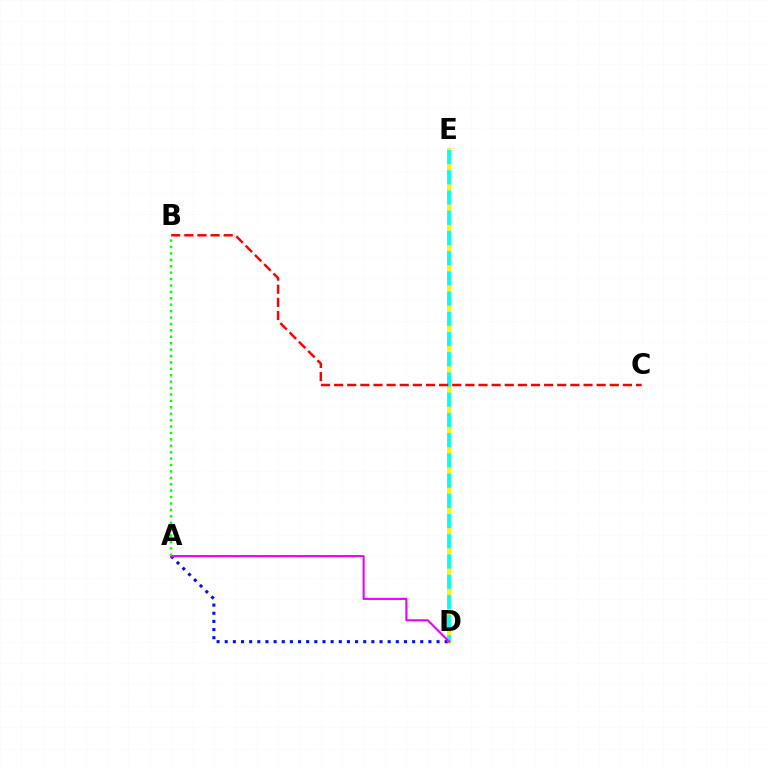{('D', 'E'): [{'color': '#fcf500', 'line_style': 'solid', 'thickness': 2.85}, {'color': '#00fff6', 'line_style': 'dashed', 'thickness': 2.75}], ('A', 'D'): [{'color': '#0010ff', 'line_style': 'dotted', 'thickness': 2.21}, {'color': '#ee00ff', 'line_style': 'solid', 'thickness': 1.52}], ('B', 'C'): [{'color': '#ff0000', 'line_style': 'dashed', 'thickness': 1.78}], ('A', 'B'): [{'color': '#08ff00', 'line_style': 'dotted', 'thickness': 1.74}]}